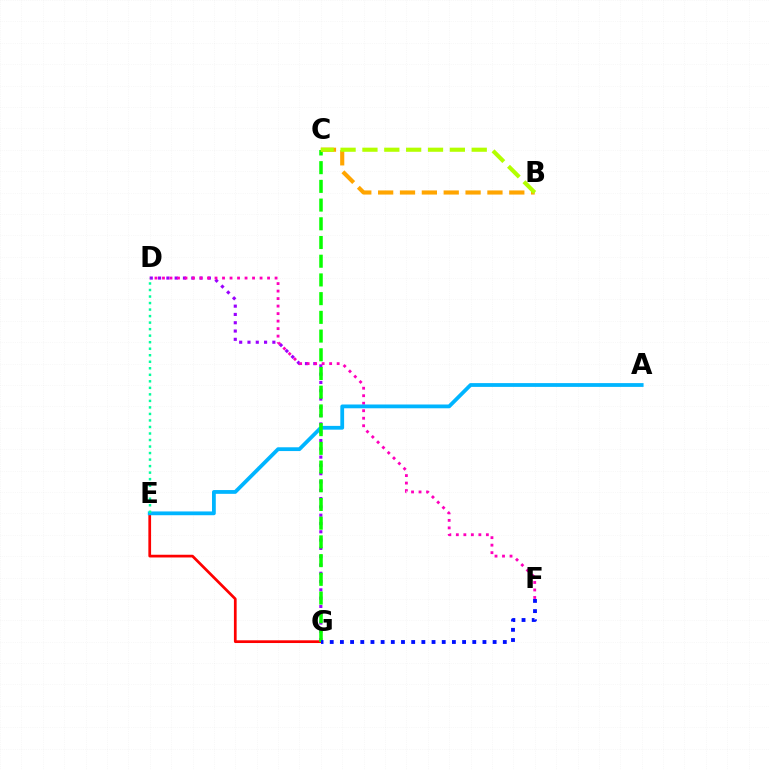{('D', 'G'): [{'color': '#9b00ff', 'line_style': 'dotted', 'thickness': 2.25}], ('E', 'G'): [{'color': '#ff0000', 'line_style': 'solid', 'thickness': 1.96}], ('D', 'F'): [{'color': '#ff00bd', 'line_style': 'dotted', 'thickness': 2.04}], ('A', 'E'): [{'color': '#00b5ff', 'line_style': 'solid', 'thickness': 2.72}], ('C', 'G'): [{'color': '#08ff00', 'line_style': 'dashed', 'thickness': 2.54}], ('B', 'C'): [{'color': '#ffa500', 'line_style': 'dashed', 'thickness': 2.97}, {'color': '#b3ff00', 'line_style': 'dashed', 'thickness': 2.97}], ('F', 'G'): [{'color': '#0010ff', 'line_style': 'dotted', 'thickness': 2.77}], ('D', 'E'): [{'color': '#00ff9d', 'line_style': 'dotted', 'thickness': 1.77}]}